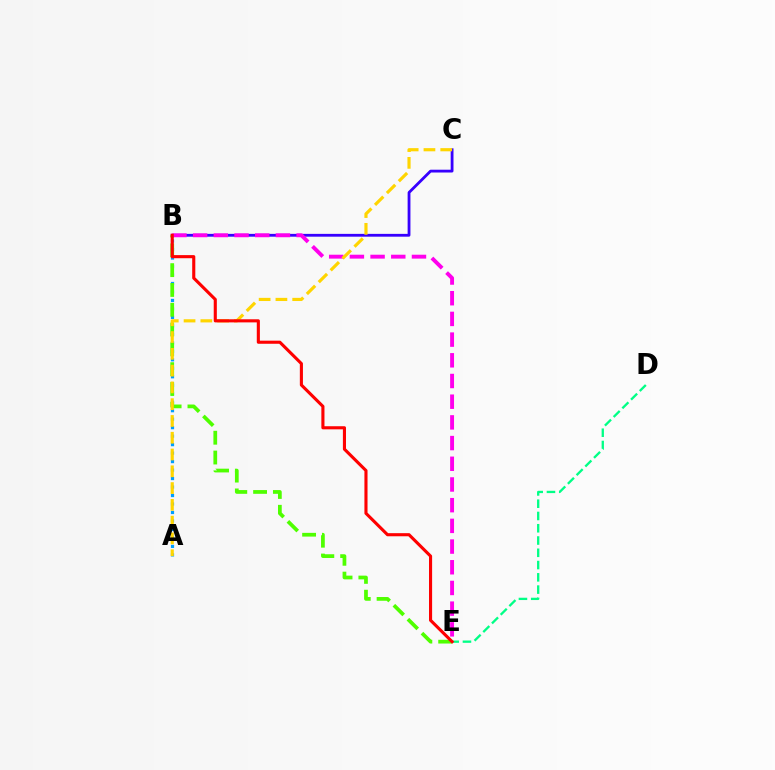{('A', 'B'): [{'color': '#009eff', 'line_style': 'dotted', 'thickness': 2.3}], ('B', 'C'): [{'color': '#3700ff', 'line_style': 'solid', 'thickness': 2.02}], ('B', 'E'): [{'color': '#4fff00', 'line_style': 'dashed', 'thickness': 2.69}, {'color': '#ff00ed', 'line_style': 'dashed', 'thickness': 2.81}, {'color': '#ff0000', 'line_style': 'solid', 'thickness': 2.24}], ('D', 'E'): [{'color': '#00ff86', 'line_style': 'dashed', 'thickness': 1.67}], ('A', 'C'): [{'color': '#ffd500', 'line_style': 'dashed', 'thickness': 2.28}]}